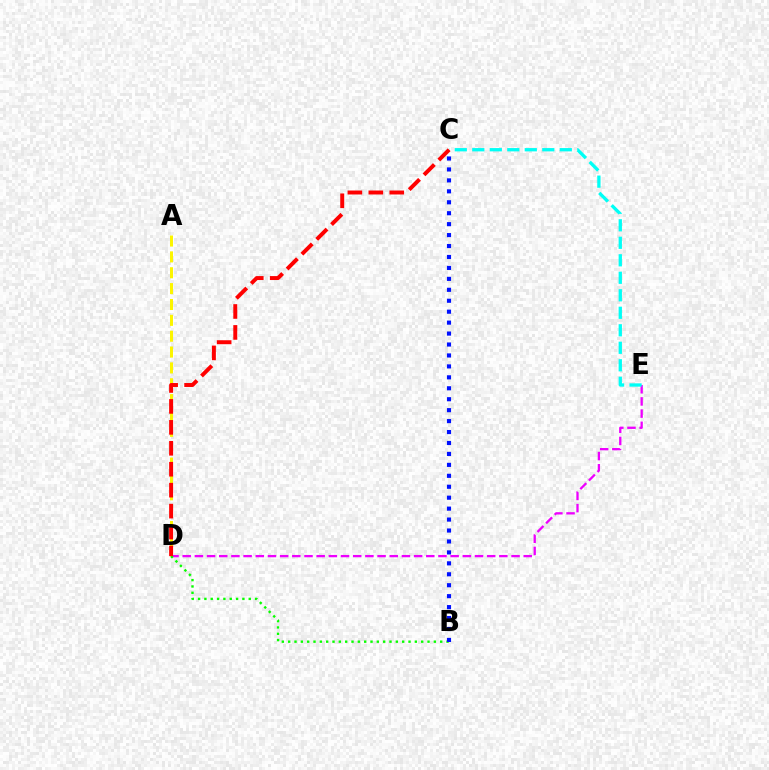{('A', 'D'): [{'color': '#fcf500', 'line_style': 'dashed', 'thickness': 2.15}], ('D', 'E'): [{'color': '#ee00ff', 'line_style': 'dashed', 'thickness': 1.65}], ('B', 'D'): [{'color': '#08ff00', 'line_style': 'dotted', 'thickness': 1.72}], ('C', 'E'): [{'color': '#00fff6', 'line_style': 'dashed', 'thickness': 2.38}], ('C', 'D'): [{'color': '#ff0000', 'line_style': 'dashed', 'thickness': 2.84}], ('B', 'C'): [{'color': '#0010ff', 'line_style': 'dotted', 'thickness': 2.97}]}